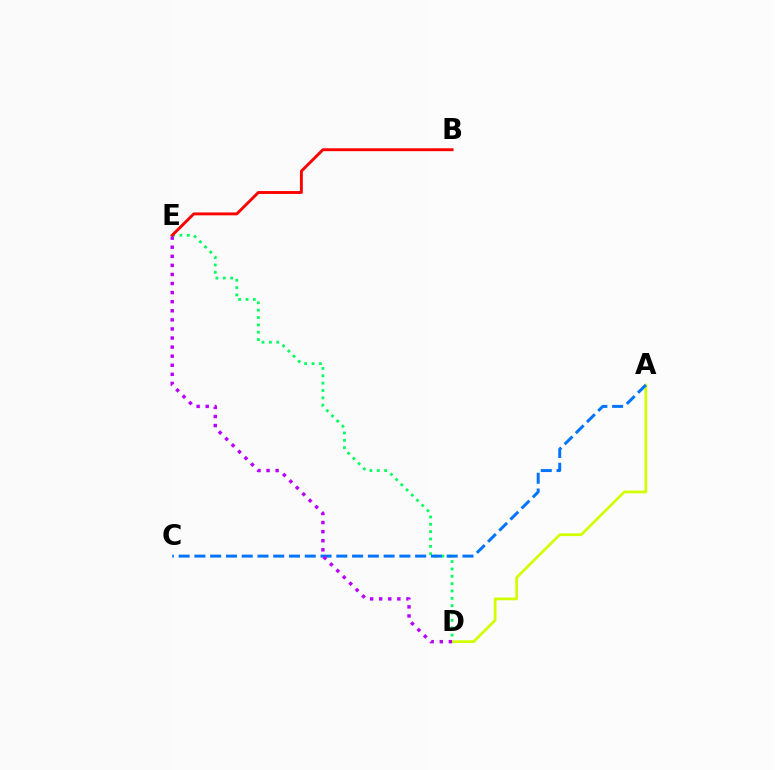{('D', 'E'): [{'color': '#00ff5c', 'line_style': 'dotted', 'thickness': 2.0}, {'color': '#b900ff', 'line_style': 'dotted', 'thickness': 2.47}], ('B', 'E'): [{'color': '#ff0000', 'line_style': 'solid', 'thickness': 2.08}], ('A', 'D'): [{'color': '#d1ff00', 'line_style': 'solid', 'thickness': 1.96}], ('A', 'C'): [{'color': '#0074ff', 'line_style': 'dashed', 'thickness': 2.14}]}